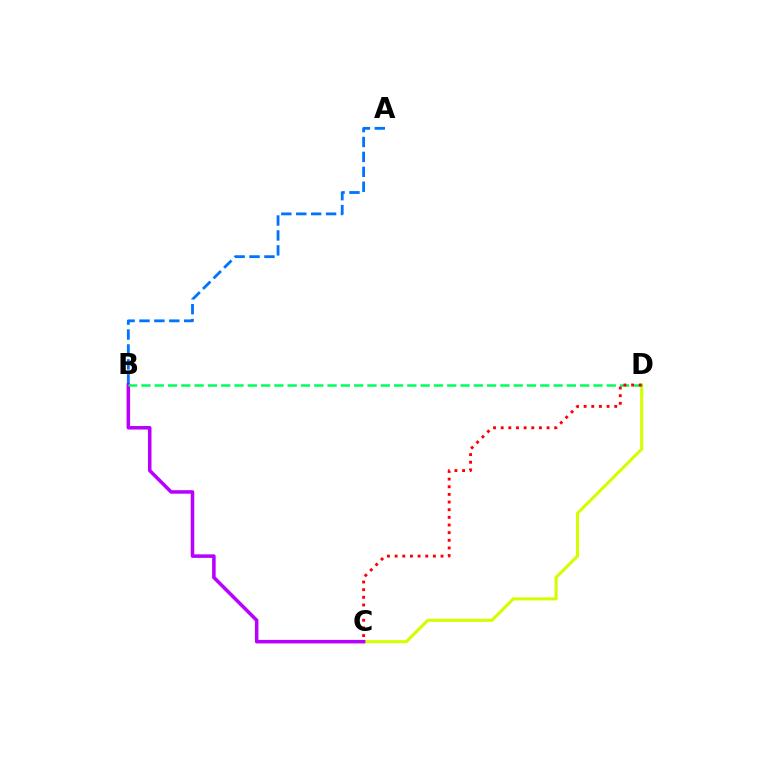{('C', 'D'): [{'color': '#d1ff00', 'line_style': 'solid', 'thickness': 2.2}, {'color': '#ff0000', 'line_style': 'dotted', 'thickness': 2.08}], ('A', 'B'): [{'color': '#0074ff', 'line_style': 'dashed', 'thickness': 2.03}], ('B', 'C'): [{'color': '#b900ff', 'line_style': 'solid', 'thickness': 2.54}], ('B', 'D'): [{'color': '#00ff5c', 'line_style': 'dashed', 'thickness': 1.81}]}